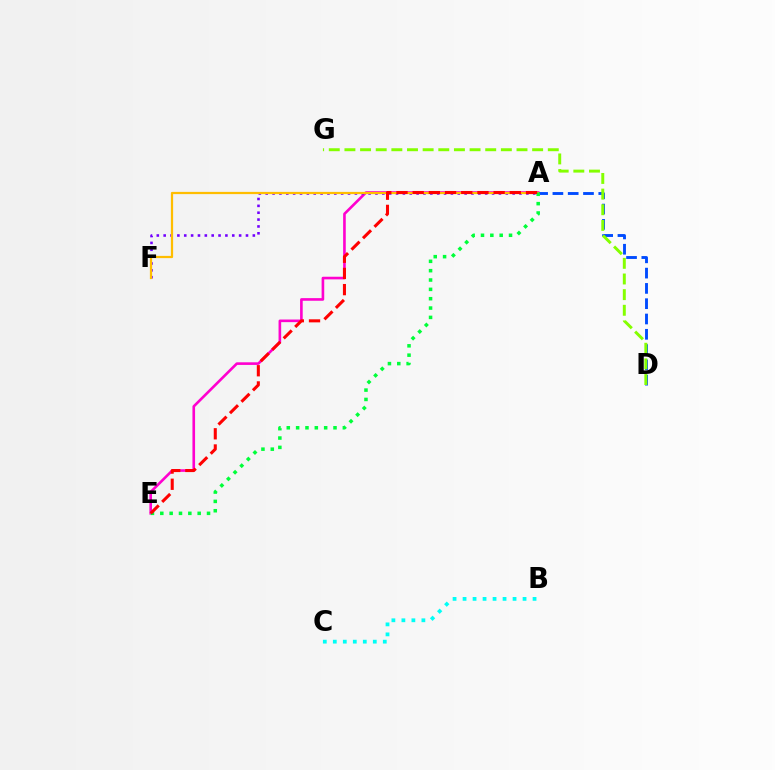{('A', 'E'): [{'color': '#ff00cf', 'line_style': 'solid', 'thickness': 1.89}, {'color': '#00ff39', 'line_style': 'dotted', 'thickness': 2.54}, {'color': '#ff0000', 'line_style': 'dashed', 'thickness': 2.2}], ('A', 'F'): [{'color': '#7200ff', 'line_style': 'dotted', 'thickness': 1.86}, {'color': '#ffbd00', 'line_style': 'solid', 'thickness': 1.61}], ('A', 'D'): [{'color': '#004bff', 'line_style': 'dashed', 'thickness': 2.08}], ('B', 'C'): [{'color': '#00fff6', 'line_style': 'dotted', 'thickness': 2.72}], ('D', 'G'): [{'color': '#84ff00', 'line_style': 'dashed', 'thickness': 2.13}]}